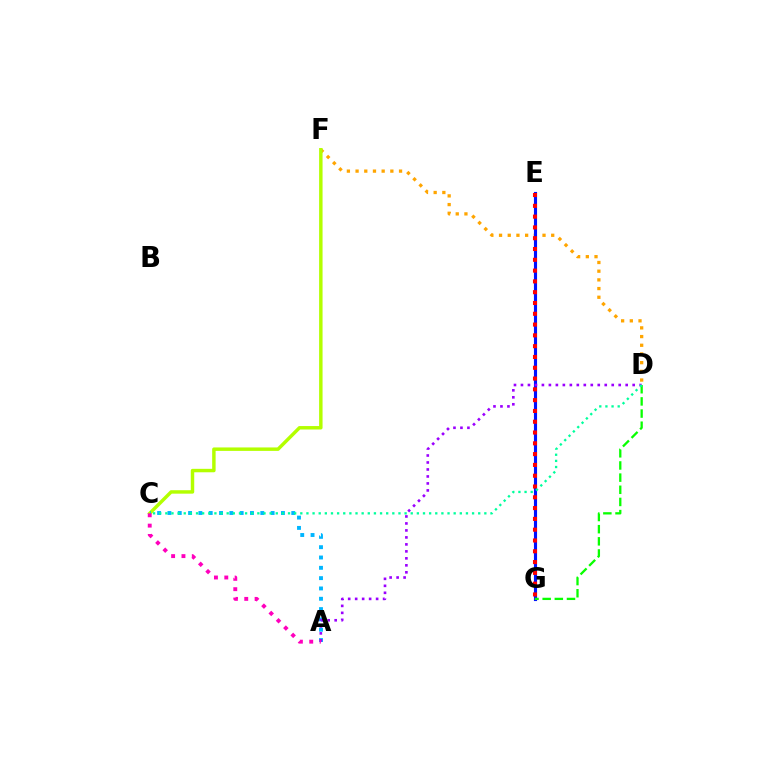{('D', 'F'): [{'color': '#ffa500', 'line_style': 'dotted', 'thickness': 2.36}], ('C', 'F'): [{'color': '#b3ff00', 'line_style': 'solid', 'thickness': 2.48}], ('E', 'G'): [{'color': '#0010ff', 'line_style': 'solid', 'thickness': 2.24}, {'color': '#ff0000', 'line_style': 'dotted', 'thickness': 2.93}], ('D', 'G'): [{'color': '#08ff00', 'line_style': 'dashed', 'thickness': 1.65}], ('A', 'C'): [{'color': '#00b5ff', 'line_style': 'dotted', 'thickness': 2.8}, {'color': '#ff00bd', 'line_style': 'dotted', 'thickness': 2.81}], ('A', 'D'): [{'color': '#9b00ff', 'line_style': 'dotted', 'thickness': 1.9}], ('C', 'D'): [{'color': '#00ff9d', 'line_style': 'dotted', 'thickness': 1.67}]}